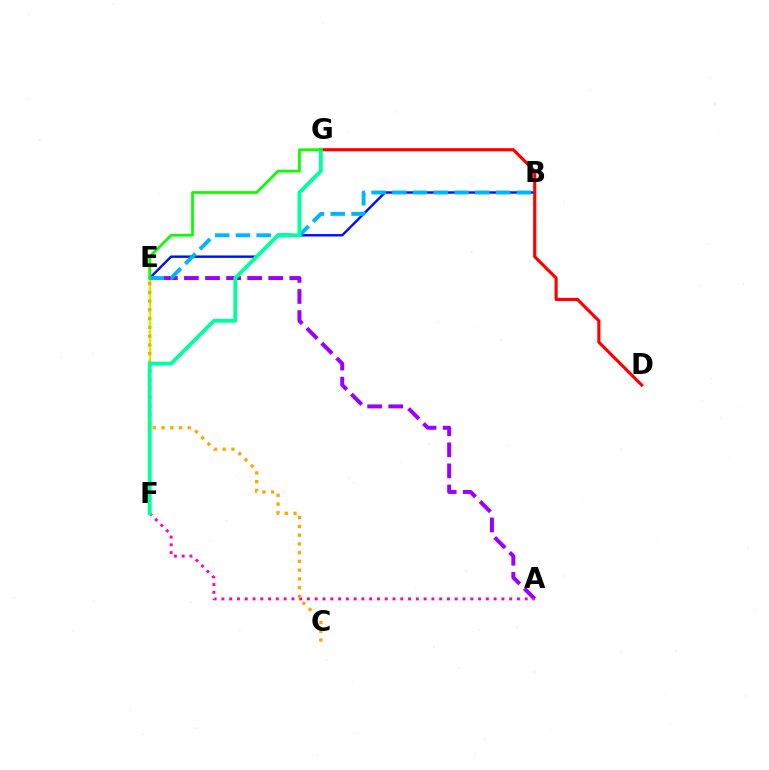{('A', 'E'): [{'color': '#9b00ff', 'line_style': 'dashed', 'thickness': 2.86}], ('E', 'F'): [{'color': '#b3ff00', 'line_style': 'solid', 'thickness': 1.68}], ('B', 'E'): [{'color': '#0010ff', 'line_style': 'solid', 'thickness': 1.75}, {'color': '#00b5ff', 'line_style': 'dashed', 'thickness': 2.82}], ('A', 'F'): [{'color': '#ff00bd', 'line_style': 'dotted', 'thickness': 2.11}], ('D', 'G'): [{'color': '#ff0000', 'line_style': 'solid', 'thickness': 2.26}], ('C', 'E'): [{'color': '#ffa500', 'line_style': 'dotted', 'thickness': 2.38}], ('F', 'G'): [{'color': '#00ff9d', 'line_style': 'solid', 'thickness': 2.76}], ('E', 'G'): [{'color': '#08ff00', 'line_style': 'solid', 'thickness': 1.97}]}